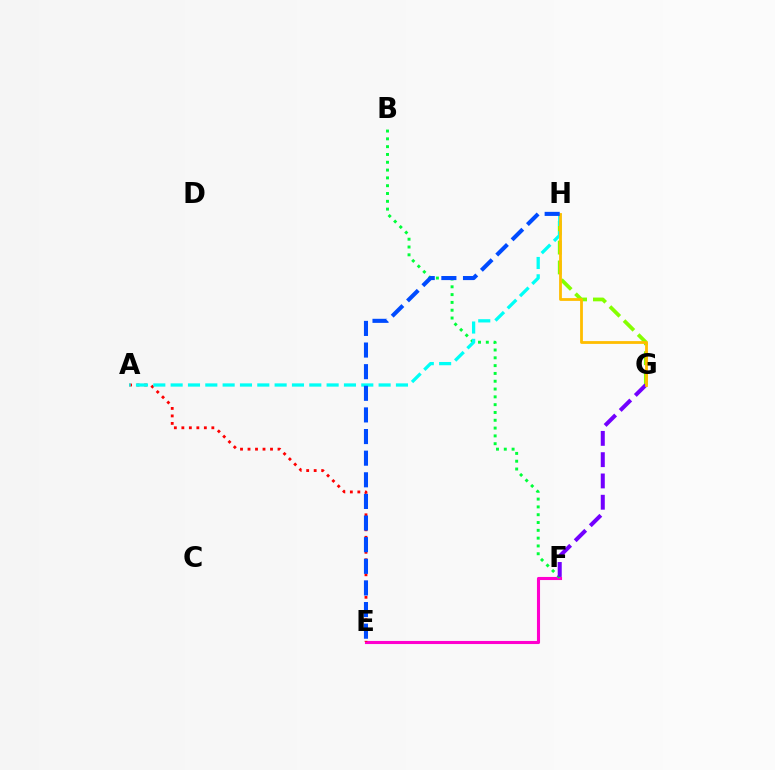{('G', 'H'): [{'color': '#84ff00', 'line_style': 'dashed', 'thickness': 2.7}, {'color': '#ffbd00', 'line_style': 'solid', 'thickness': 2.02}], ('E', 'F'): [{'color': '#ff00cf', 'line_style': 'solid', 'thickness': 2.22}], ('B', 'F'): [{'color': '#00ff39', 'line_style': 'dotted', 'thickness': 2.12}], ('F', 'G'): [{'color': '#7200ff', 'line_style': 'dashed', 'thickness': 2.89}], ('A', 'E'): [{'color': '#ff0000', 'line_style': 'dotted', 'thickness': 2.04}], ('A', 'H'): [{'color': '#00fff6', 'line_style': 'dashed', 'thickness': 2.35}], ('E', 'H'): [{'color': '#004bff', 'line_style': 'dashed', 'thickness': 2.94}]}